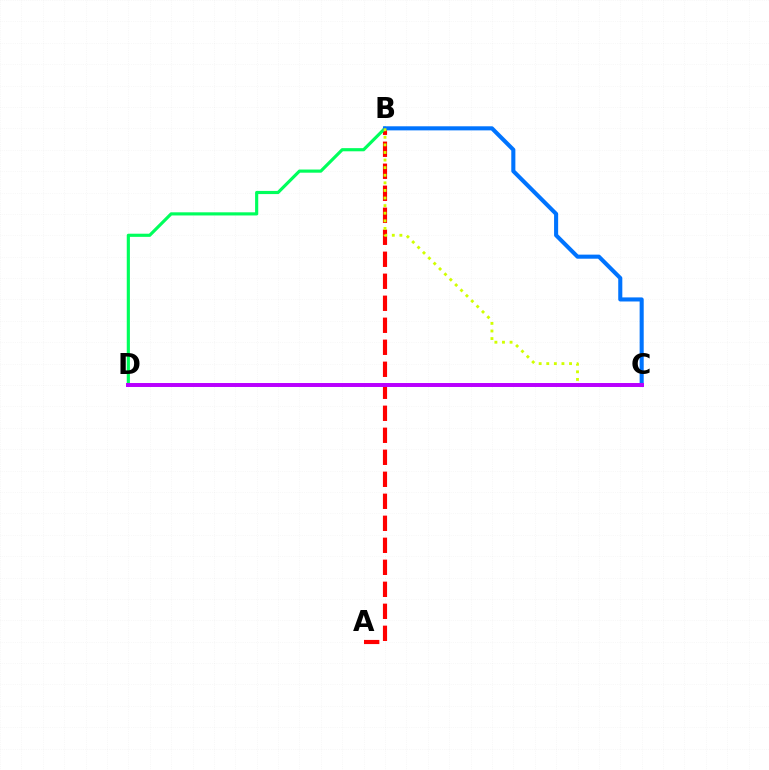{('A', 'B'): [{'color': '#ff0000', 'line_style': 'dashed', 'thickness': 2.99}], ('B', 'D'): [{'color': '#00ff5c', 'line_style': 'solid', 'thickness': 2.27}], ('B', 'C'): [{'color': '#0074ff', 'line_style': 'solid', 'thickness': 2.94}, {'color': '#d1ff00', 'line_style': 'dotted', 'thickness': 2.06}], ('C', 'D'): [{'color': '#b900ff', 'line_style': 'solid', 'thickness': 2.85}]}